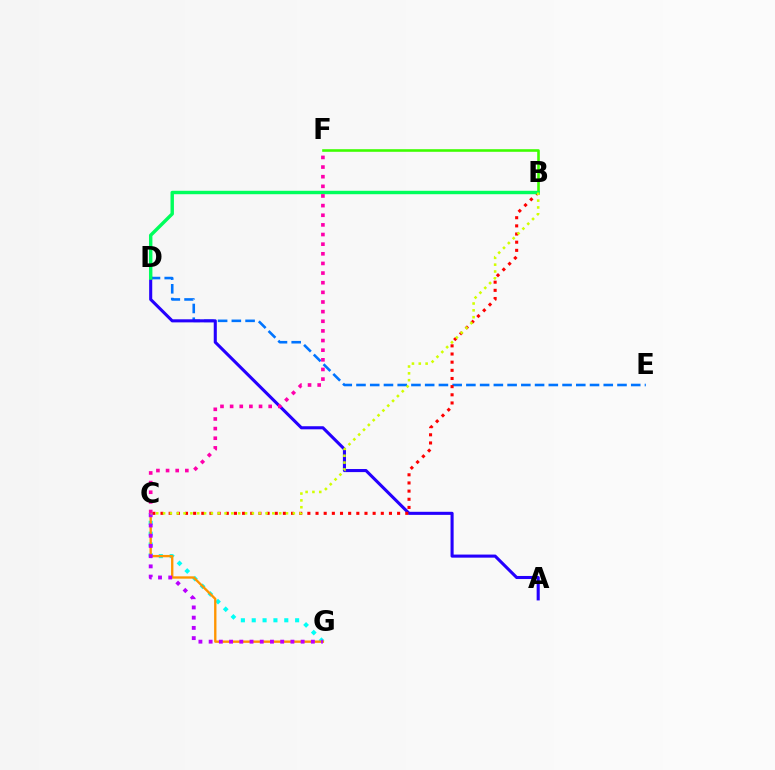{('C', 'G'): [{'color': '#00fff6', 'line_style': 'dotted', 'thickness': 2.95}, {'color': '#ff9400', 'line_style': 'solid', 'thickness': 1.69}, {'color': '#b900ff', 'line_style': 'dotted', 'thickness': 2.78}], ('D', 'E'): [{'color': '#0074ff', 'line_style': 'dashed', 'thickness': 1.87}], ('A', 'D'): [{'color': '#2500ff', 'line_style': 'solid', 'thickness': 2.22}], ('B', 'C'): [{'color': '#ff0000', 'line_style': 'dotted', 'thickness': 2.22}, {'color': '#d1ff00', 'line_style': 'dotted', 'thickness': 1.86}], ('B', 'F'): [{'color': '#3dff00', 'line_style': 'solid', 'thickness': 1.87}], ('B', 'D'): [{'color': '#00ff5c', 'line_style': 'solid', 'thickness': 2.46}], ('C', 'F'): [{'color': '#ff00ac', 'line_style': 'dotted', 'thickness': 2.62}]}